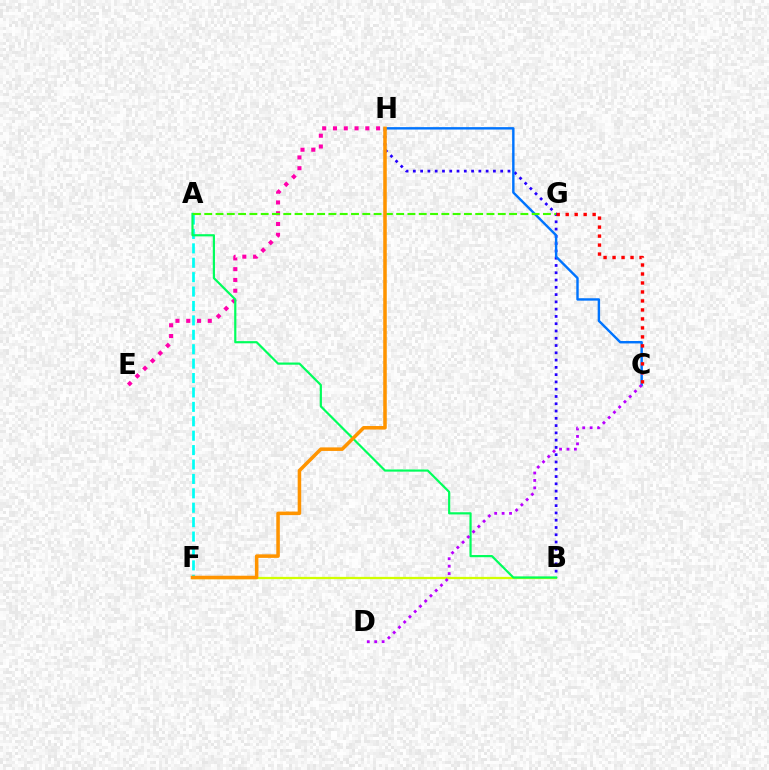{('B', 'H'): [{'color': '#2500ff', 'line_style': 'dotted', 'thickness': 1.98}], ('C', 'H'): [{'color': '#0074ff', 'line_style': 'solid', 'thickness': 1.74}], ('B', 'F'): [{'color': '#d1ff00', 'line_style': 'solid', 'thickness': 1.63}], ('E', 'H'): [{'color': '#ff00ac', 'line_style': 'dotted', 'thickness': 2.93}], ('A', 'F'): [{'color': '#00fff6', 'line_style': 'dashed', 'thickness': 1.96}], ('A', 'B'): [{'color': '#00ff5c', 'line_style': 'solid', 'thickness': 1.58}], ('A', 'G'): [{'color': '#3dff00', 'line_style': 'dashed', 'thickness': 1.53}], ('C', 'G'): [{'color': '#ff0000', 'line_style': 'dotted', 'thickness': 2.44}], ('C', 'D'): [{'color': '#b900ff', 'line_style': 'dotted', 'thickness': 2.02}], ('F', 'H'): [{'color': '#ff9400', 'line_style': 'solid', 'thickness': 2.55}]}